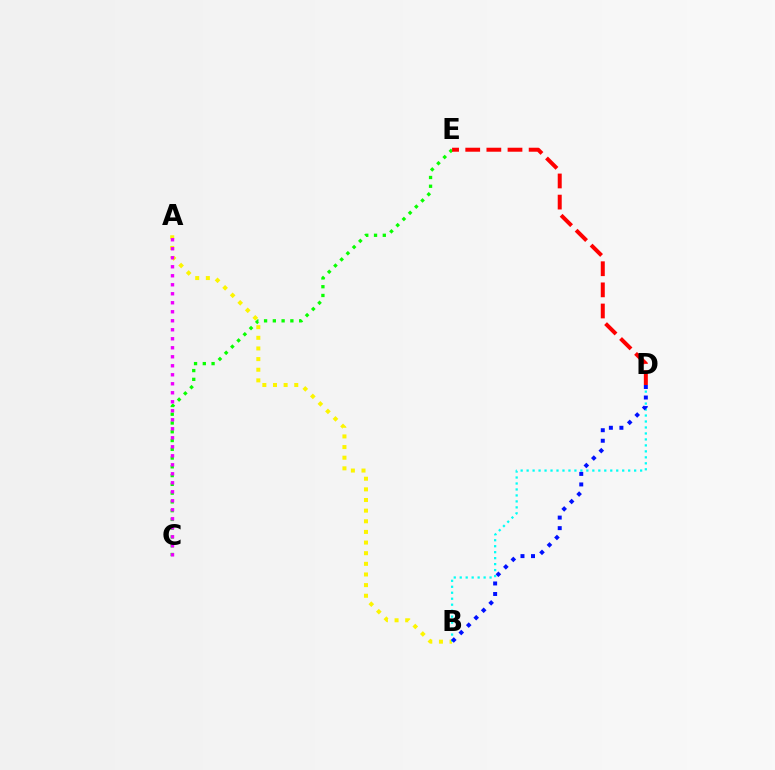{('C', 'E'): [{'color': '#08ff00', 'line_style': 'dotted', 'thickness': 2.38}], ('A', 'B'): [{'color': '#fcf500', 'line_style': 'dotted', 'thickness': 2.89}], ('B', 'D'): [{'color': '#00fff6', 'line_style': 'dotted', 'thickness': 1.62}, {'color': '#0010ff', 'line_style': 'dotted', 'thickness': 2.86}], ('D', 'E'): [{'color': '#ff0000', 'line_style': 'dashed', 'thickness': 2.87}], ('A', 'C'): [{'color': '#ee00ff', 'line_style': 'dotted', 'thickness': 2.45}]}